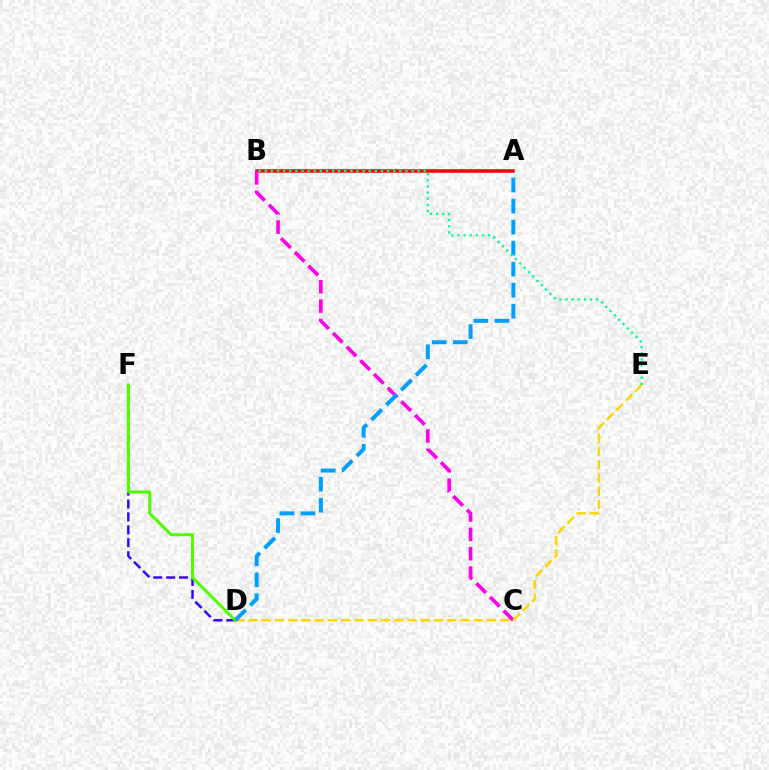{('D', 'F'): [{'color': '#3700ff', 'line_style': 'dashed', 'thickness': 1.75}, {'color': '#4fff00', 'line_style': 'solid', 'thickness': 2.16}], ('A', 'B'): [{'color': '#ff0000', 'line_style': 'solid', 'thickness': 2.52}], ('B', 'C'): [{'color': '#ff00ed', 'line_style': 'dashed', 'thickness': 2.63}], ('D', 'E'): [{'color': '#ffd500', 'line_style': 'dashed', 'thickness': 1.8}], ('A', 'D'): [{'color': '#009eff', 'line_style': 'dashed', 'thickness': 2.86}], ('B', 'E'): [{'color': '#00ff86', 'line_style': 'dotted', 'thickness': 1.66}]}